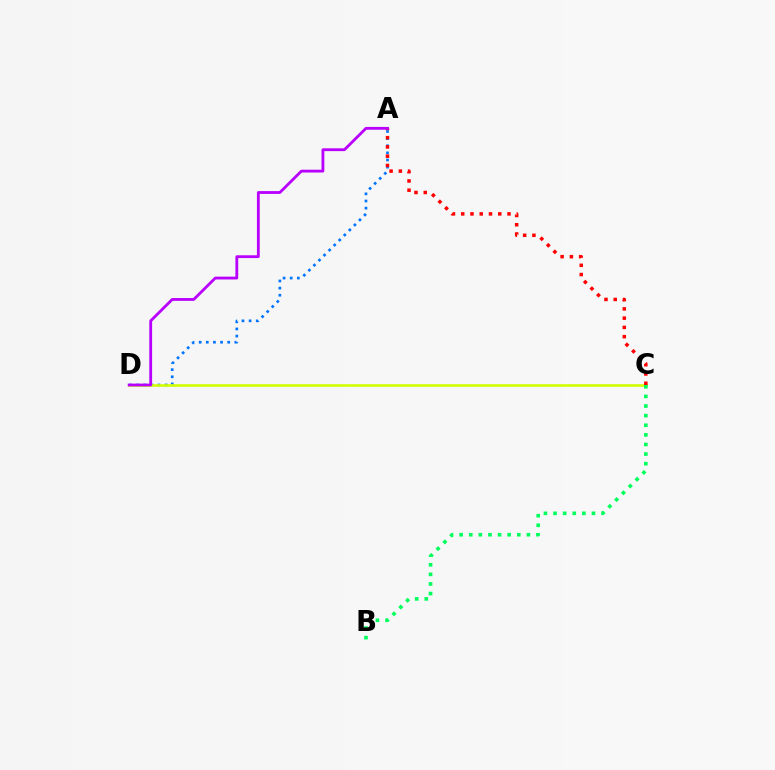{('A', 'D'): [{'color': '#0074ff', 'line_style': 'dotted', 'thickness': 1.94}, {'color': '#b900ff', 'line_style': 'solid', 'thickness': 2.03}], ('C', 'D'): [{'color': '#d1ff00', 'line_style': 'solid', 'thickness': 1.88}], ('A', 'C'): [{'color': '#ff0000', 'line_style': 'dotted', 'thickness': 2.52}], ('B', 'C'): [{'color': '#00ff5c', 'line_style': 'dotted', 'thickness': 2.61}]}